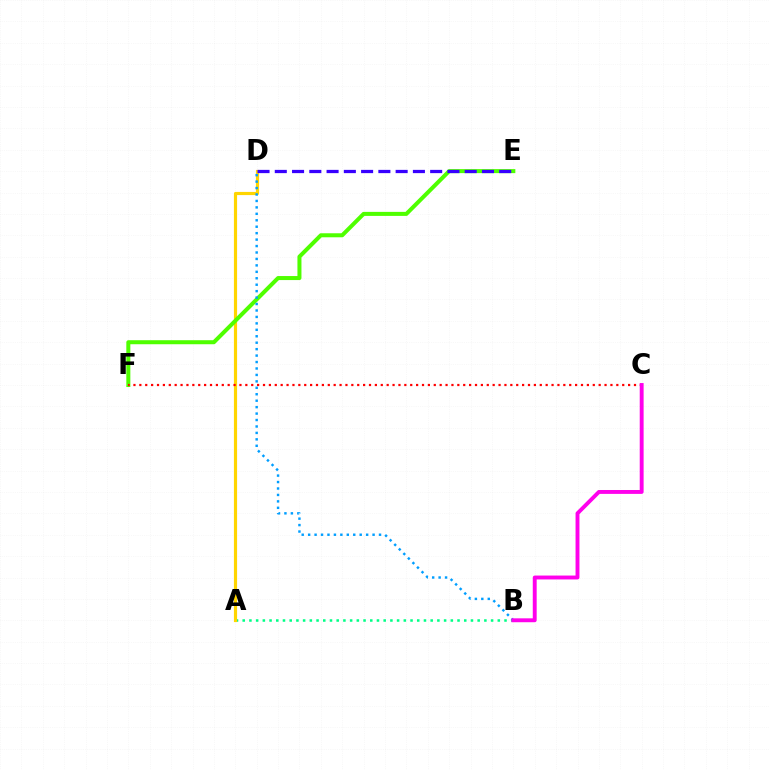{('A', 'B'): [{'color': '#00ff86', 'line_style': 'dotted', 'thickness': 1.82}], ('A', 'D'): [{'color': '#ffd500', 'line_style': 'solid', 'thickness': 2.28}], ('E', 'F'): [{'color': '#4fff00', 'line_style': 'solid', 'thickness': 2.9}], ('D', 'E'): [{'color': '#3700ff', 'line_style': 'dashed', 'thickness': 2.35}], ('C', 'F'): [{'color': '#ff0000', 'line_style': 'dotted', 'thickness': 1.6}], ('B', 'D'): [{'color': '#009eff', 'line_style': 'dotted', 'thickness': 1.75}], ('B', 'C'): [{'color': '#ff00ed', 'line_style': 'solid', 'thickness': 2.8}]}